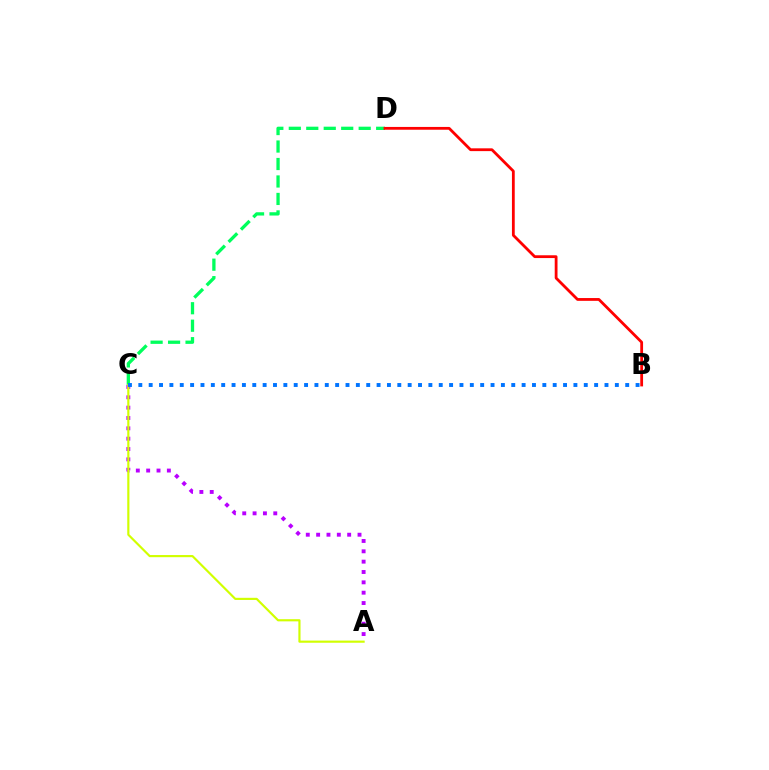{('C', 'D'): [{'color': '#00ff5c', 'line_style': 'dashed', 'thickness': 2.37}], ('A', 'C'): [{'color': '#b900ff', 'line_style': 'dotted', 'thickness': 2.81}, {'color': '#d1ff00', 'line_style': 'solid', 'thickness': 1.56}], ('B', 'C'): [{'color': '#0074ff', 'line_style': 'dotted', 'thickness': 2.81}], ('B', 'D'): [{'color': '#ff0000', 'line_style': 'solid', 'thickness': 2.01}]}